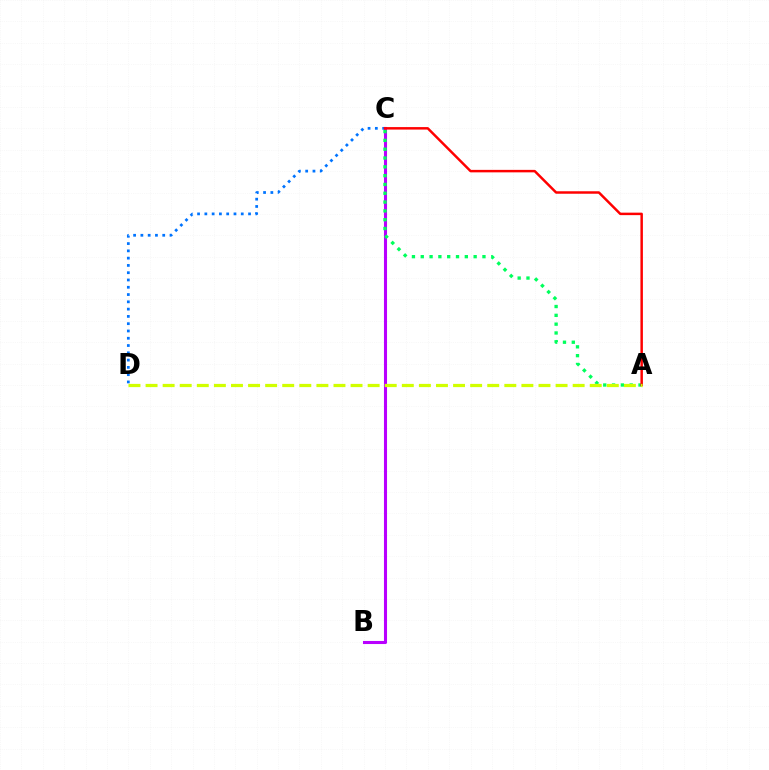{('C', 'D'): [{'color': '#0074ff', 'line_style': 'dotted', 'thickness': 1.98}], ('B', 'C'): [{'color': '#b900ff', 'line_style': 'solid', 'thickness': 2.21}], ('A', 'C'): [{'color': '#00ff5c', 'line_style': 'dotted', 'thickness': 2.39}, {'color': '#ff0000', 'line_style': 'solid', 'thickness': 1.78}], ('A', 'D'): [{'color': '#d1ff00', 'line_style': 'dashed', 'thickness': 2.32}]}